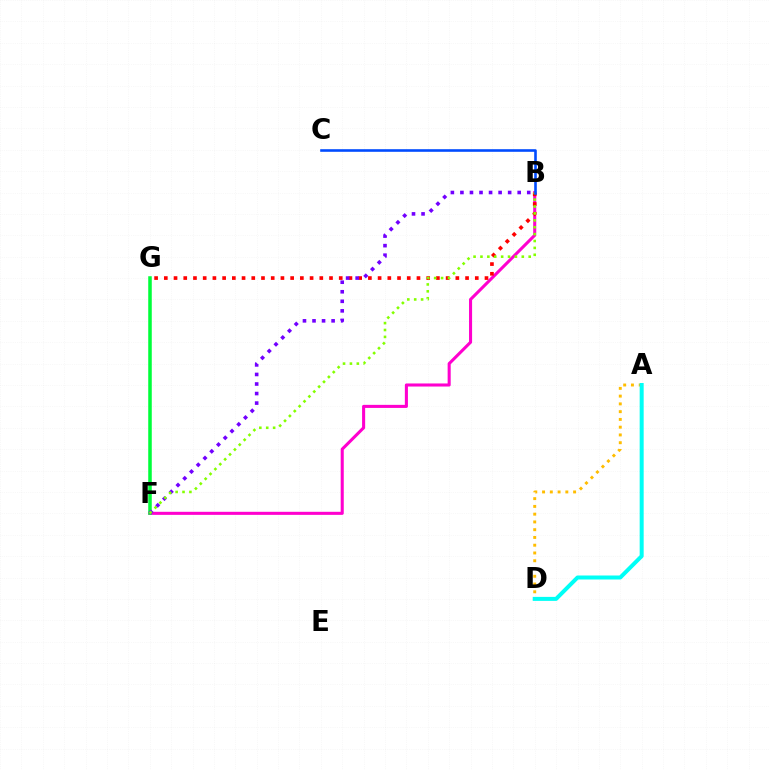{('A', 'D'): [{'color': '#ffbd00', 'line_style': 'dotted', 'thickness': 2.11}, {'color': '#00fff6', 'line_style': 'solid', 'thickness': 2.88}], ('B', 'F'): [{'color': '#ff00cf', 'line_style': 'solid', 'thickness': 2.21}, {'color': '#7200ff', 'line_style': 'dotted', 'thickness': 2.59}, {'color': '#84ff00', 'line_style': 'dotted', 'thickness': 1.87}], ('F', 'G'): [{'color': '#00ff39', 'line_style': 'solid', 'thickness': 2.54}], ('B', 'G'): [{'color': '#ff0000', 'line_style': 'dotted', 'thickness': 2.64}], ('B', 'C'): [{'color': '#004bff', 'line_style': 'solid', 'thickness': 1.88}]}